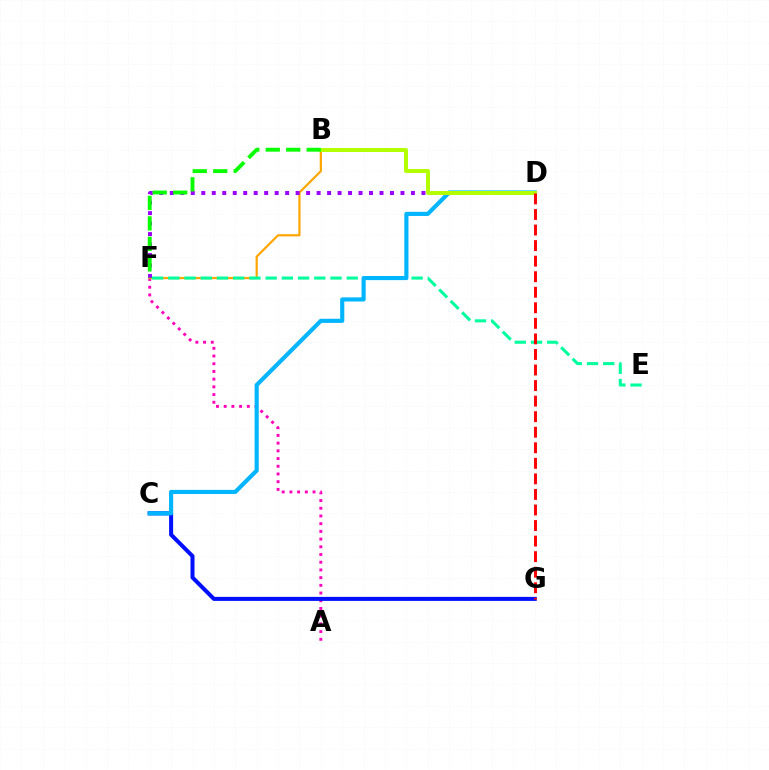{('A', 'F'): [{'color': '#ff00bd', 'line_style': 'dotted', 'thickness': 2.09}], ('B', 'F'): [{'color': '#ffa500', 'line_style': 'solid', 'thickness': 1.58}, {'color': '#08ff00', 'line_style': 'dashed', 'thickness': 2.78}], ('E', 'F'): [{'color': '#00ff9d', 'line_style': 'dashed', 'thickness': 2.2}], ('D', 'F'): [{'color': '#9b00ff', 'line_style': 'dotted', 'thickness': 2.85}], ('C', 'G'): [{'color': '#0010ff', 'line_style': 'solid', 'thickness': 2.9}], ('C', 'D'): [{'color': '#00b5ff', 'line_style': 'solid', 'thickness': 2.97}], ('B', 'D'): [{'color': '#b3ff00', 'line_style': 'solid', 'thickness': 2.85}], ('D', 'G'): [{'color': '#ff0000', 'line_style': 'dashed', 'thickness': 2.11}]}